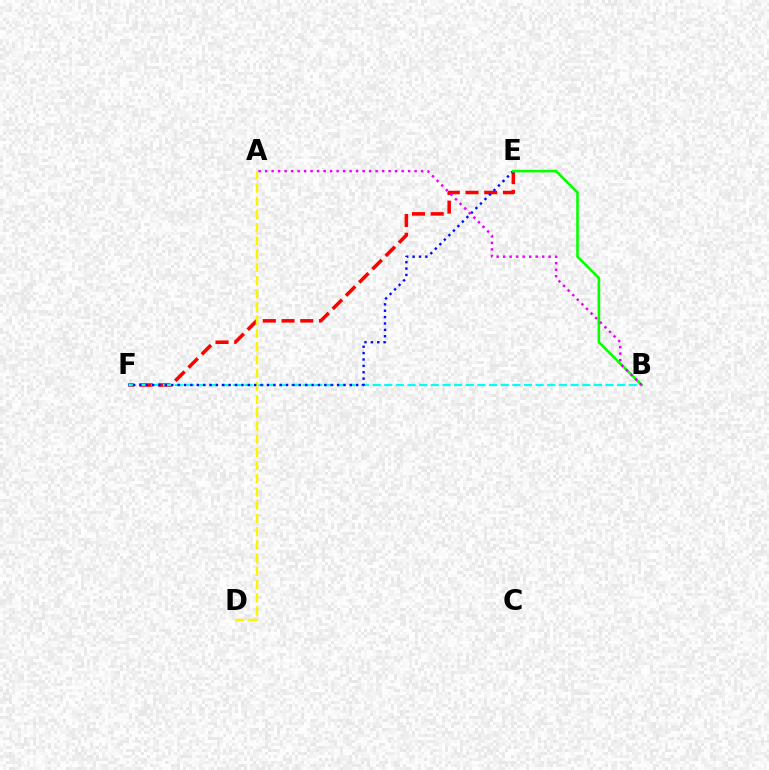{('E', 'F'): [{'color': '#ff0000', 'line_style': 'dashed', 'thickness': 2.54}, {'color': '#0010ff', 'line_style': 'dotted', 'thickness': 1.73}], ('B', 'F'): [{'color': '#00fff6', 'line_style': 'dashed', 'thickness': 1.58}], ('A', 'D'): [{'color': '#fcf500', 'line_style': 'dashed', 'thickness': 1.8}], ('B', 'E'): [{'color': '#08ff00', 'line_style': 'solid', 'thickness': 1.89}], ('A', 'B'): [{'color': '#ee00ff', 'line_style': 'dotted', 'thickness': 1.77}]}